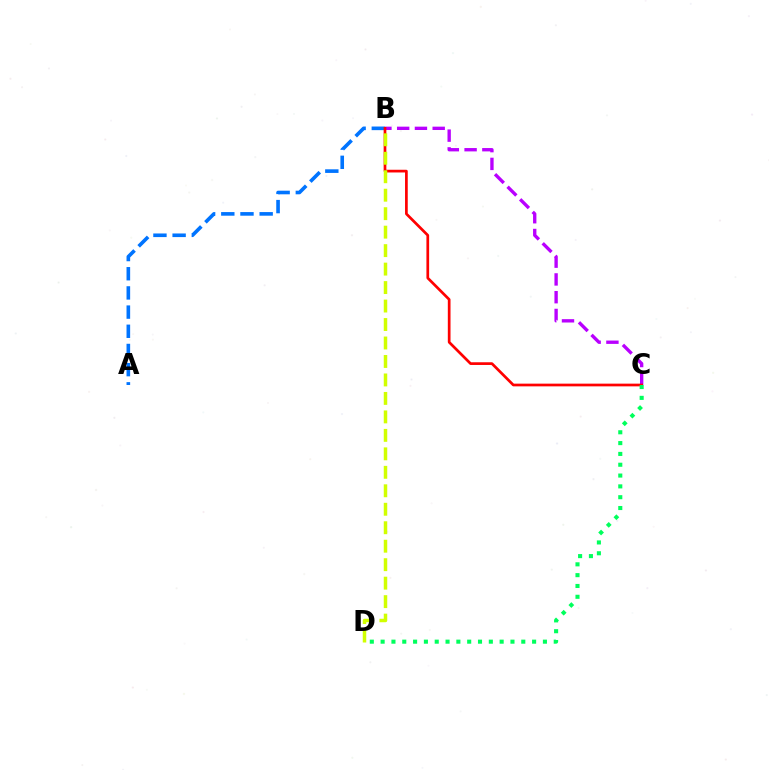{('A', 'B'): [{'color': '#0074ff', 'line_style': 'dashed', 'thickness': 2.61}], ('B', 'C'): [{'color': '#b900ff', 'line_style': 'dashed', 'thickness': 2.41}, {'color': '#ff0000', 'line_style': 'solid', 'thickness': 1.95}], ('B', 'D'): [{'color': '#d1ff00', 'line_style': 'dashed', 'thickness': 2.51}], ('C', 'D'): [{'color': '#00ff5c', 'line_style': 'dotted', 'thickness': 2.94}]}